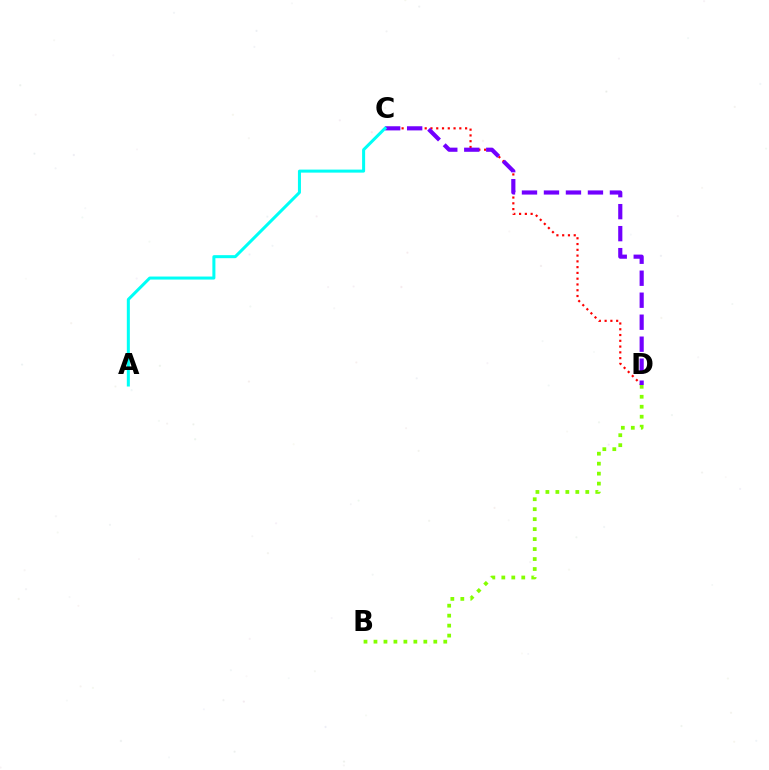{('C', 'D'): [{'color': '#ff0000', 'line_style': 'dotted', 'thickness': 1.57}, {'color': '#7200ff', 'line_style': 'dashed', 'thickness': 2.99}], ('A', 'C'): [{'color': '#00fff6', 'line_style': 'solid', 'thickness': 2.18}], ('B', 'D'): [{'color': '#84ff00', 'line_style': 'dotted', 'thickness': 2.71}]}